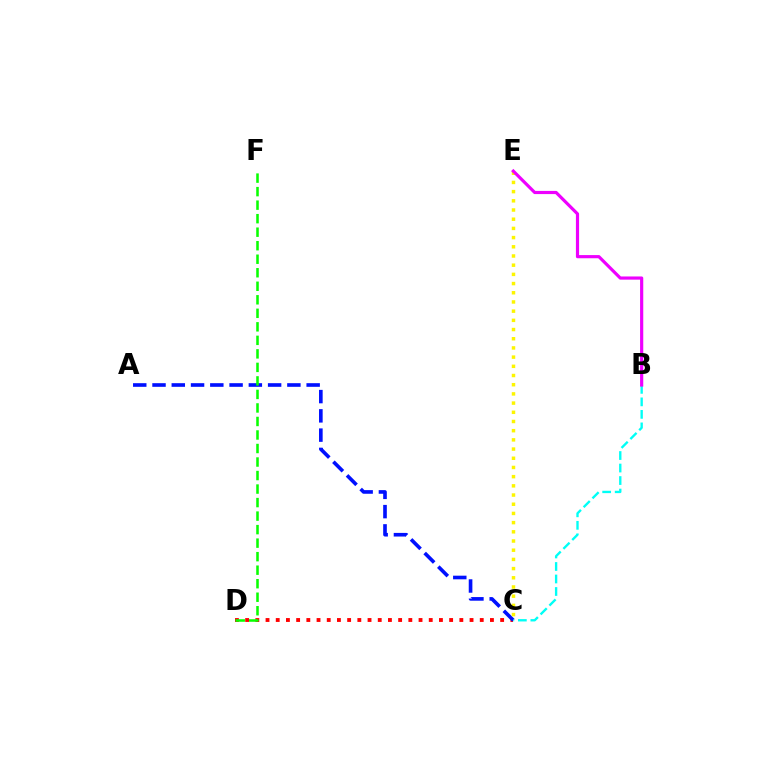{('C', 'D'): [{'color': '#ff0000', 'line_style': 'dotted', 'thickness': 2.77}], ('A', 'C'): [{'color': '#0010ff', 'line_style': 'dashed', 'thickness': 2.62}], ('D', 'F'): [{'color': '#08ff00', 'line_style': 'dashed', 'thickness': 1.84}], ('C', 'E'): [{'color': '#fcf500', 'line_style': 'dotted', 'thickness': 2.5}], ('B', 'C'): [{'color': '#00fff6', 'line_style': 'dashed', 'thickness': 1.7}], ('B', 'E'): [{'color': '#ee00ff', 'line_style': 'solid', 'thickness': 2.29}]}